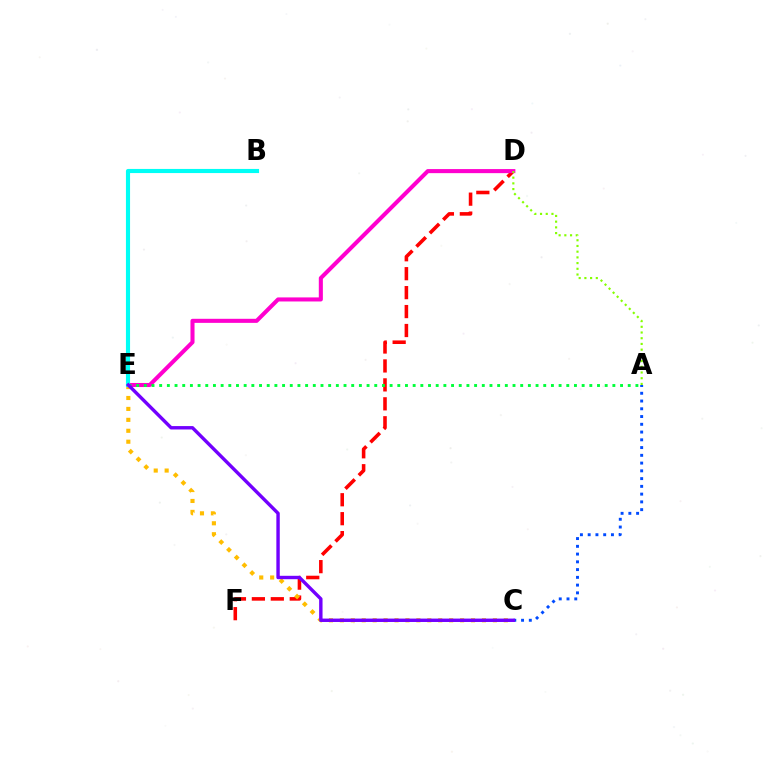{('D', 'F'): [{'color': '#ff0000', 'line_style': 'dashed', 'thickness': 2.57}], ('C', 'E'): [{'color': '#ffbd00', 'line_style': 'dotted', 'thickness': 2.97}, {'color': '#7200ff', 'line_style': 'solid', 'thickness': 2.45}], ('D', 'E'): [{'color': '#ff00cf', 'line_style': 'solid', 'thickness': 2.93}], ('A', 'E'): [{'color': '#00ff39', 'line_style': 'dotted', 'thickness': 2.09}], ('A', 'D'): [{'color': '#84ff00', 'line_style': 'dotted', 'thickness': 1.55}], ('A', 'C'): [{'color': '#004bff', 'line_style': 'dotted', 'thickness': 2.11}], ('B', 'E'): [{'color': '#00fff6', 'line_style': 'solid', 'thickness': 2.97}]}